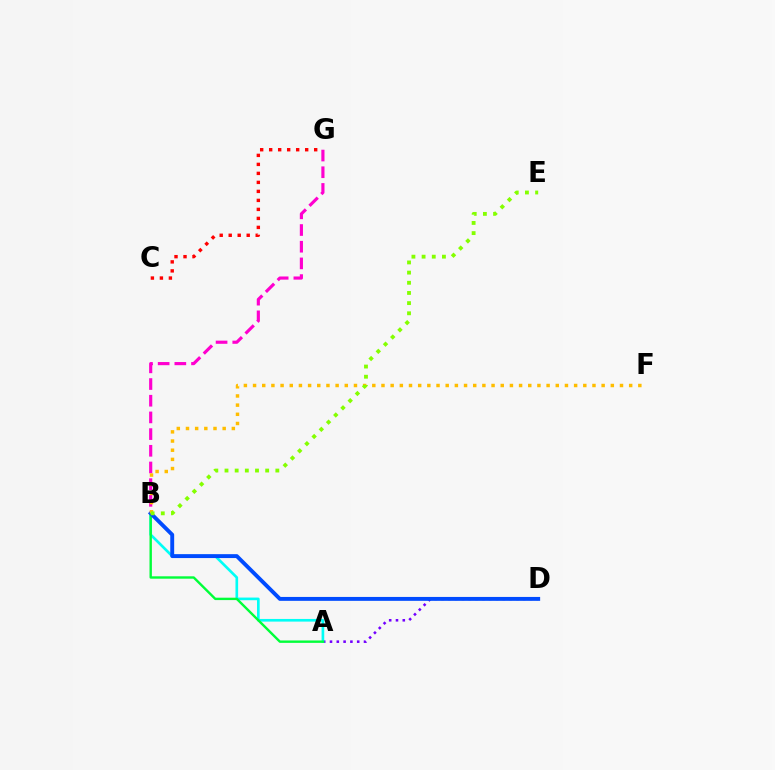{('C', 'G'): [{'color': '#ff0000', 'line_style': 'dotted', 'thickness': 2.45}], ('A', 'D'): [{'color': '#7200ff', 'line_style': 'dotted', 'thickness': 1.85}], ('B', 'G'): [{'color': '#ff00cf', 'line_style': 'dashed', 'thickness': 2.27}], ('A', 'B'): [{'color': '#00fff6', 'line_style': 'solid', 'thickness': 1.91}, {'color': '#00ff39', 'line_style': 'solid', 'thickness': 1.72}], ('B', 'D'): [{'color': '#004bff', 'line_style': 'solid', 'thickness': 2.81}], ('B', 'F'): [{'color': '#ffbd00', 'line_style': 'dotted', 'thickness': 2.49}], ('B', 'E'): [{'color': '#84ff00', 'line_style': 'dotted', 'thickness': 2.76}]}